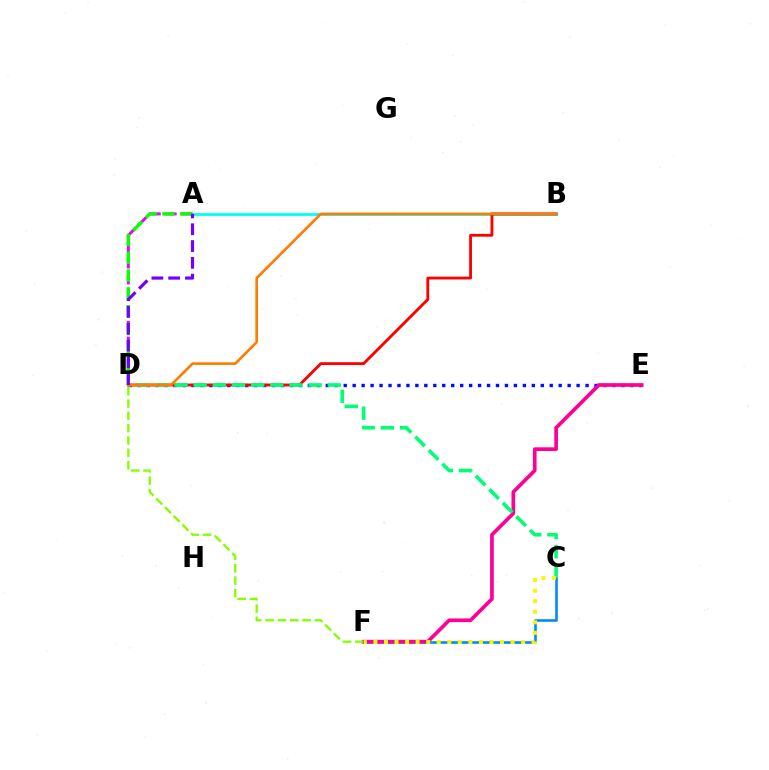{('A', 'B'): [{'color': '#00fff6', 'line_style': 'solid', 'thickness': 2.01}], ('A', 'D'): [{'color': '#ee00ff', 'line_style': 'dashed', 'thickness': 2.15}, {'color': '#08ff00', 'line_style': 'dashed', 'thickness': 2.42}, {'color': '#7200ff', 'line_style': 'dashed', 'thickness': 2.28}], ('D', 'E'): [{'color': '#0010ff', 'line_style': 'dotted', 'thickness': 2.43}], ('C', 'F'): [{'color': '#008cff', 'line_style': 'solid', 'thickness': 1.9}, {'color': '#fcf500', 'line_style': 'dotted', 'thickness': 2.87}], ('E', 'F'): [{'color': '#ff0094', 'line_style': 'solid', 'thickness': 2.65}], ('B', 'D'): [{'color': '#ff0000', 'line_style': 'solid', 'thickness': 2.04}, {'color': '#ff7c00', 'line_style': 'solid', 'thickness': 1.9}], ('C', 'D'): [{'color': '#00ff74', 'line_style': 'dashed', 'thickness': 2.6}], ('D', 'F'): [{'color': '#84ff00', 'line_style': 'dashed', 'thickness': 1.67}]}